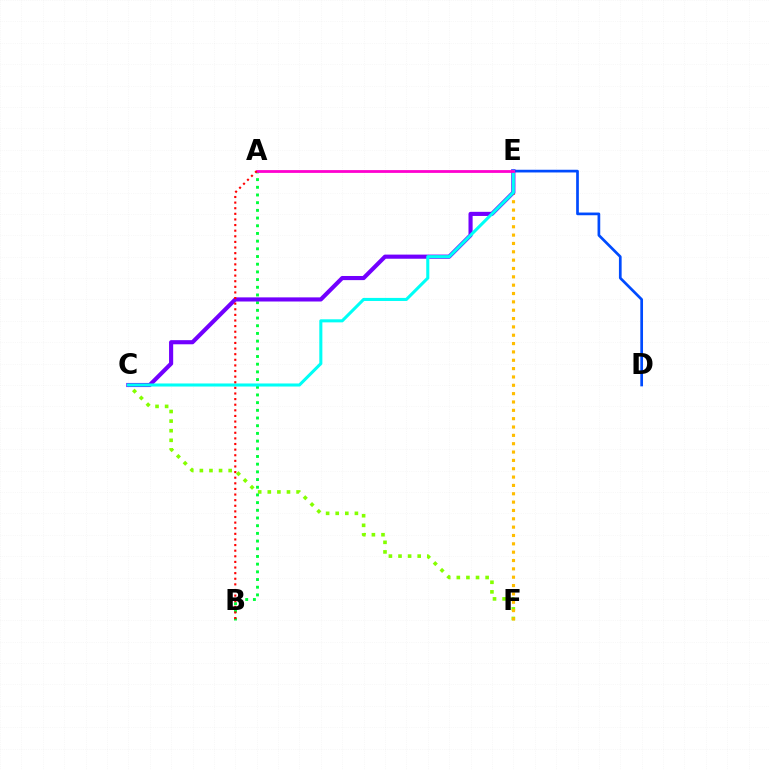{('C', 'F'): [{'color': '#84ff00', 'line_style': 'dotted', 'thickness': 2.61}], ('A', 'B'): [{'color': '#00ff39', 'line_style': 'dotted', 'thickness': 2.09}, {'color': '#ff0000', 'line_style': 'dotted', 'thickness': 1.53}], ('D', 'E'): [{'color': '#004bff', 'line_style': 'solid', 'thickness': 1.95}], ('E', 'F'): [{'color': '#ffbd00', 'line_style': 'dotted', 'thickness': 2.27}], ('C', 'E'): [{'color': '#7200ff', 'line_style': 'solid', 'thickness': 2.97}, {'color': '#00fff6', 'line_style': 'solid', 'thickness': 2.2}], ('A', 'E'): [{'color': '#ff00cf', 'line_style': 'solid', 'thickness': 2.01}]}